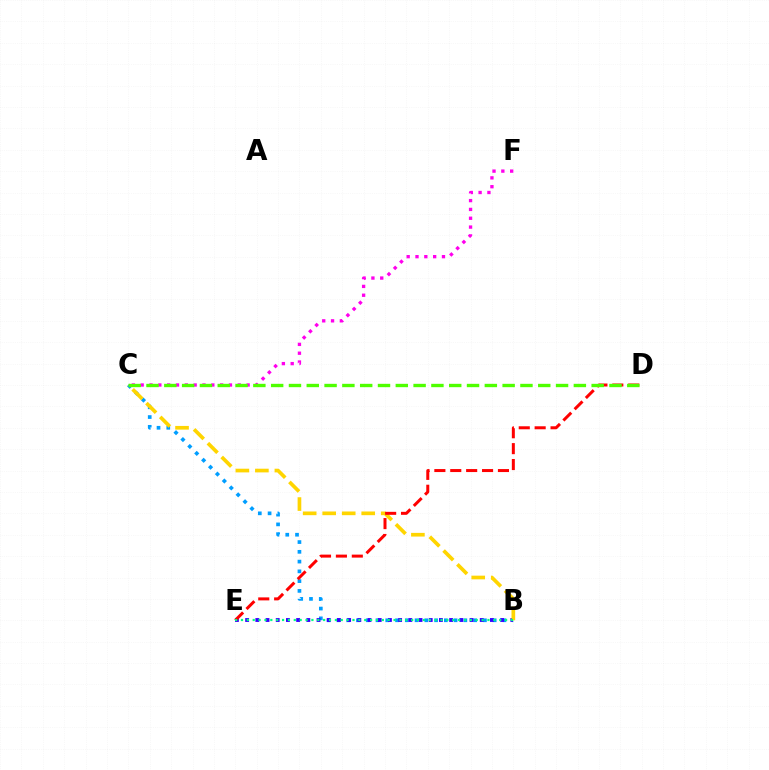{('B', 'C'): [{'color': '#009eff', 'line_style': 'dotted', 'thickness': 2.65}, {'color': '#ffd500', 'line_style': 'dashed', 'thickness': 2.65}], ('B', 'E'): [{'color': '#3700ff', 'line_style': 'dotted', 'thickness': 2.77}, {'color': '#00ff86', 'line_style': 'dotted', 'thickness': 1.59}], ('C', 'F'): [{'color': '#ff00ed', 'line_style': 'dotted', 'thickness': 2.4}], ('D', 'E'): [{'color': '#ff0000', 'line_style': 'dashed', 'thickness': 2.16}], ('C', 'D'): [{'color': '#4fff00', 'line_style': 'dashed', 'thickness': 2.42}]}